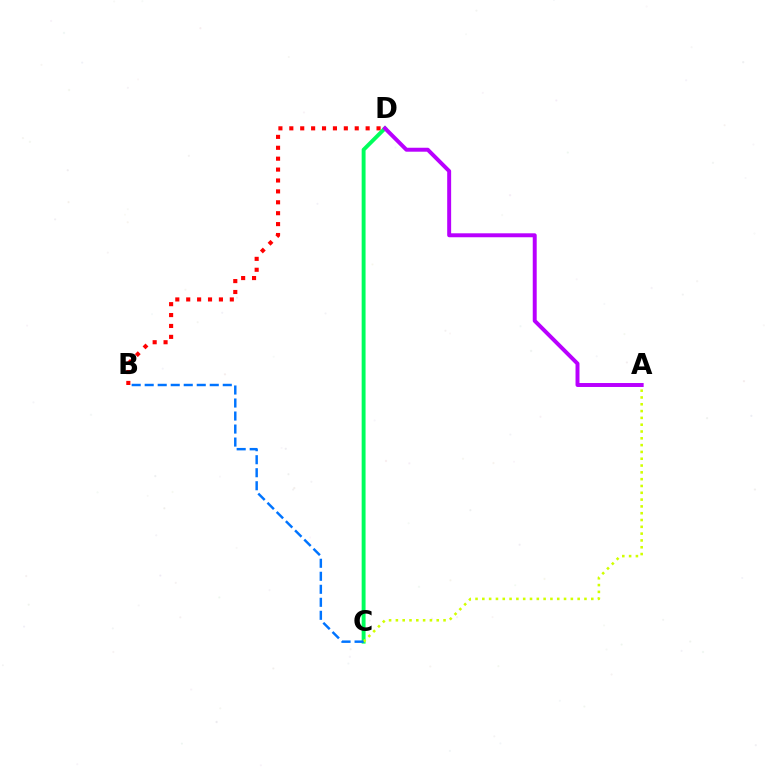{('B', 'D'): [{'color': '#ff0000', 'line_style': 'dotted', 'thickness': 2.96}], ('C', 'D'): [{'color': '#00ff5c', 'line_style': 'solid', 'thickness': 2.81}], ('A', 'C'): [{'color': '#d1ff00', 'line_style': 'dotted', 'thickness': 1.85}], ('B', 'C'): [{'color': '#0074ff', 'line_style': 'dashed', 'thickness': 1.77}], ('A', 'D'): [{'color': '#b900ff', 'line_style': 'solid', 'thickness': 2.84}]}